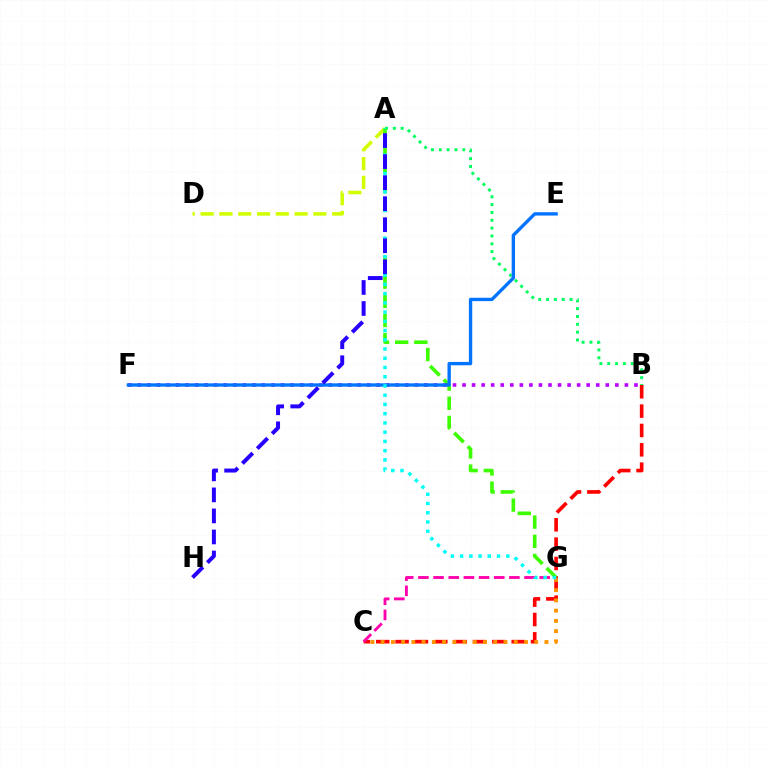{('B', 'C'): [{'color': '#ff0000', 'line_style': 'dashed', 'thickness': 2.63}], ('A', 'D'): [{'color': '#d1ff00', 'line_style': 'dashed', 'thickness': 2.55}], ('A', 'B'): [{'color': '#00ff5c', 'line_style': 'dotted', 'thickness': 2.13}], ('C', 'G'): [{'color': '#ff00ac', 'line_style': 'dashed', 'thickness': 2.06}, {'color': '#ff9400', 'line_style': 'dotted', 'thickness': 2.78}], ('A', 'G'): [{'color': '#3dff00', 'line_style': 'dashed', 'thickness': 2.61}, {'color': '#00fff6', 'line_style': 'dotted', 'thickness': 2.51}], ('B', 'F'): [{'color': '#b900ff', 'line_style': 'dotted', 'thickness': 2.59}], ('E', 'F'): [{'color': '#0074ff', 'line_style': 'solid', 'thickness': 2.41}], ('A', 'H'): [{'color': '#2500ff', 'line_style': 'dashed', 'thickness': 2.86}]}